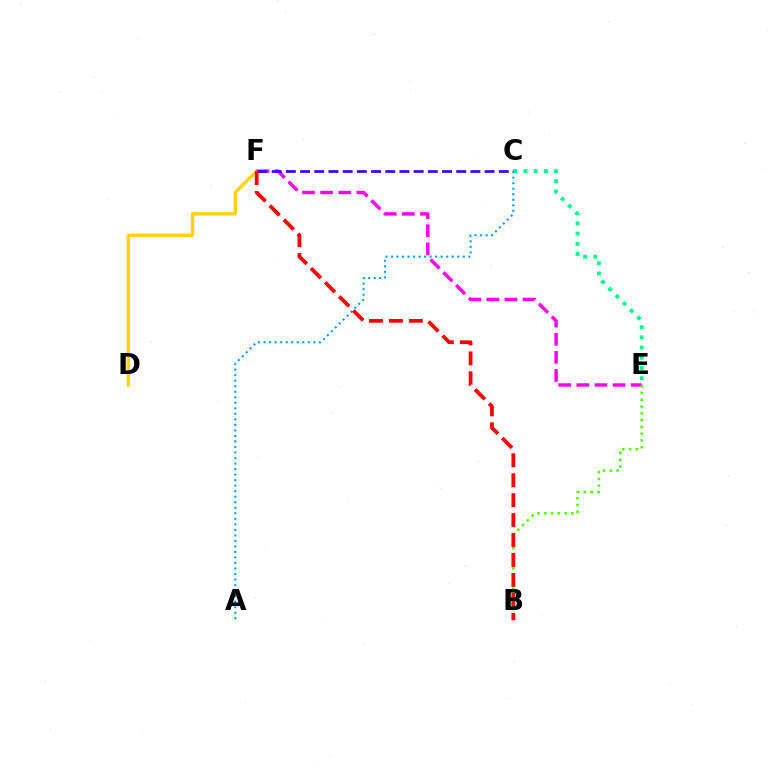{('D', 'F'): [{'color': '#ffd500', 'line_style': 'solid', 'thickness': 2.45}], ('E', 'F'): [{'color': '#ff00ed', 'line_style': 'dashed', 'thickness': 2.46}], ('C', 'E'): [{'color': '#00ff86', 'line_style': 'dotted', 'thickness': 2.77}], ('B', 'E'): [{'color': '#4fff00', 'line_style': 'dotted', 'thickness': 1.84}], ('C', 'F'): [{'color': '#3700ff', 'line_style': 'dashed', 'thickness': 1.93}], ('A', 'C'): [{'color': '#009eff', 'line_style': 'dotted', 'thickness': 1.5}], ('B', 'F'): [{'color': '#ff0000', 'line_style': 'dashed', 'thickness': 2.71}]}